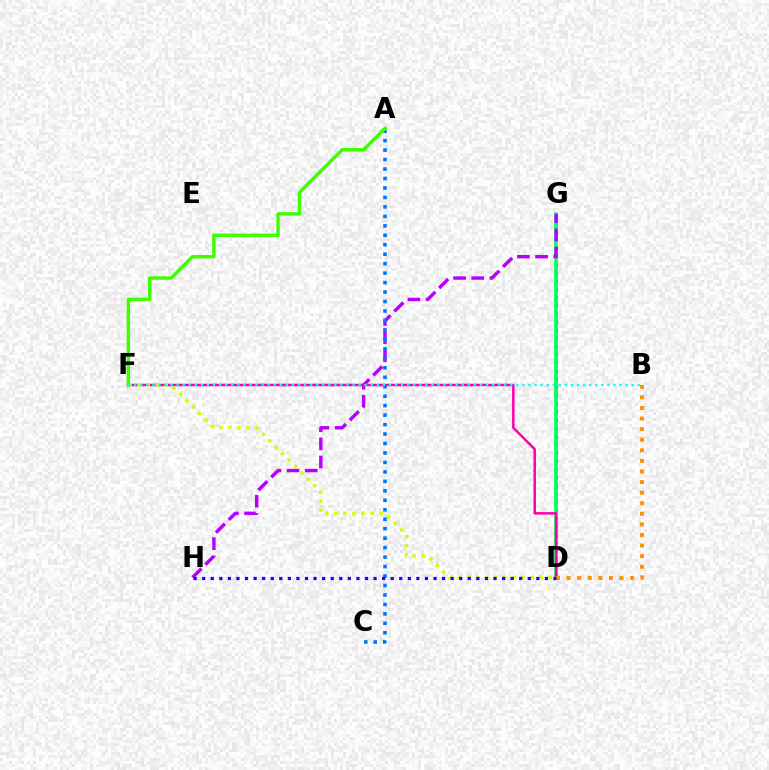{('D', 'G'): [{'color': '#ff0000', 'line_style': 'dotted', 'thickness': 2.22}, {'color': '#00ff5c', 'line_style': 'solid', 'thickness': 2.63}], ('G', 'H'): [{'color': '#b900ff', 'line_style': 'dashed', 'thickness': 2.47}], ('D', 'F'): [{'color': '#ff00ac', 'line_style': 'solid', 'thickness': 1.8}, {'color': '#d1ff00', 'line_style': 'dotted', 'thickness': 2.46}], ('A', 'C'): [{'color': '#0074ff', 'line_style': 'dotted', 'thickness': 2.57}], ('A', 'F'): [{'color': '#3dff00', 'line_style': 'solid', 'thickness': 2.47}], ('B', 'D'): [{'color': '#ff9400', 'line_style': 'dotted', 'thickness': 2.88}], ('B', 'F'): [{'color': '#00fff6', 'line_style': 'dotted', 'thickness': 1.65}], ('D', 'H'): [{'color': '#2500ff', 'line_style': 'dotted', 'thickness': 2.33}]}